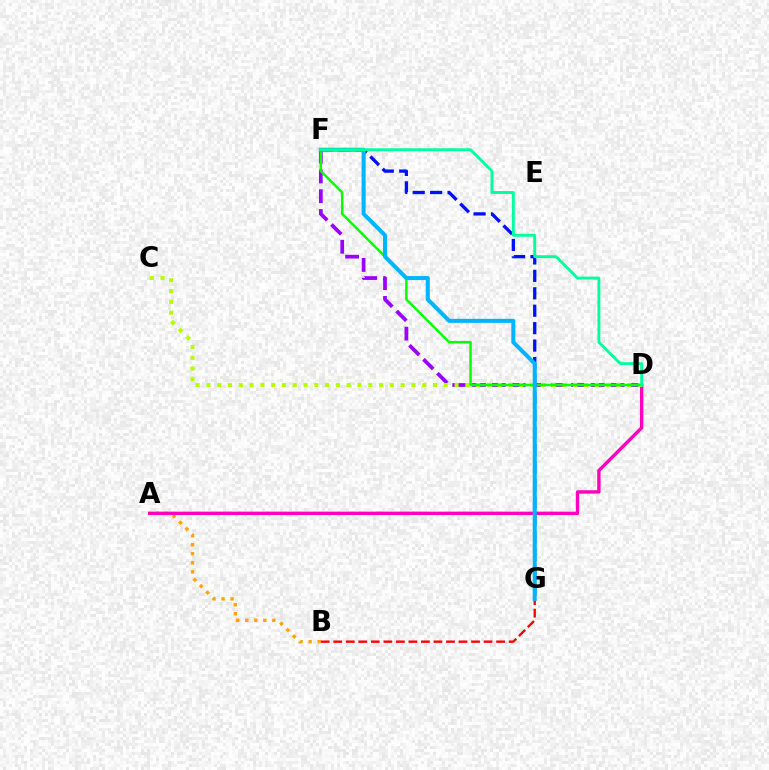{('A', 'B'): [{'color': '#ffa500', 'line_style': 'dotted', 'thickness': 2.45}], ('A', 'D'): [{'color': '#ff00bd', 'line_style': 'solid', 'thickness': 2.44}], ('D', 'F'): [{'color': '#9b00ff', 'line_style': 'dashed', 'thickness': 2.69}, {'color': '#08ff00', 'line_style': 'solid', 'thickness': 1.81}, {'color': '#00ff9d', 'line_style': 'solid', 'thickness': 2.08}], ('C', 'D'): [{'color': '#b3ff00', 'line_style': 'dotted', 'thickness': 2.93}], ('B', 'G'): [{'color': '#ff0000', 'line_style': 'dashed', 'thickness': 1.7}], ('F', 'G'): [{'color': '#0010ff', 'line_style': 'dashed', 'thickness': 2.37}, {'color': '#00b5ff', 'line_style': 'solid', 'thickness': 2.91}]}